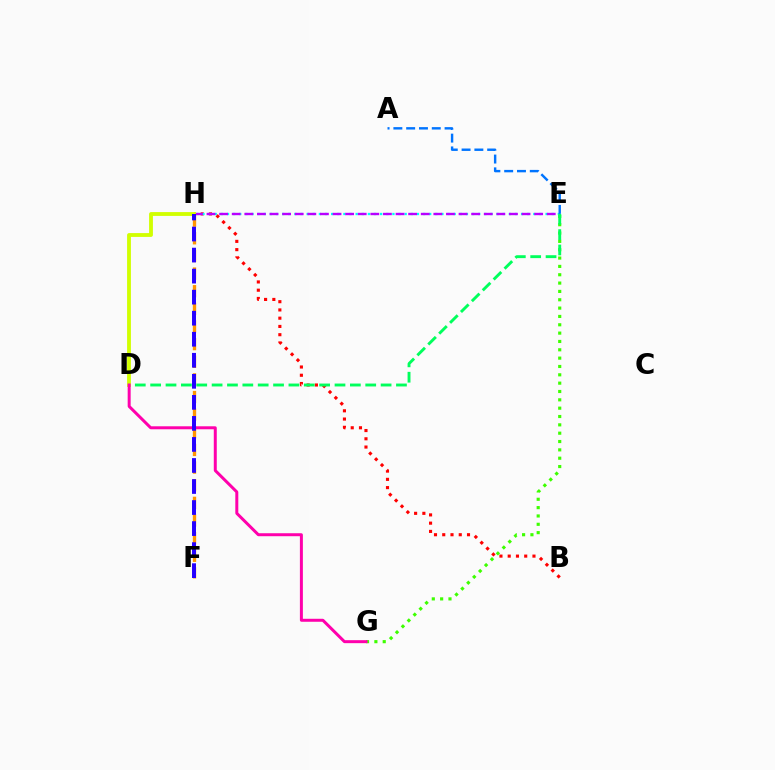{('F', 'H'): [{'color': '#ff9400', 'line_style': 'dashed', 'thickness': 2.4}, {'color': '#2500ff', 'line_style': 'dashed', 'thickness': 2.86}], ('B', 'H'): [{'color': '#ff0000', 'line_style': 'dotted', 'thickness': 2.24}], ('E', 'G'): [{'color': '#3dff00', 'line_style': 'dotted', 'thickness': 2.27}], ('E', 'H'): [{'color': '#00fff6', 'line_style': 'dotted', 'thickness': 1.66}, {'color': '#b900ff', 'line_style': 'dashed', 'thickness': 1.71}], ('A', 'E'): [{'color': '#0074ff', 'line_style': 'dashed', 'thickness': 1.74}], ('D', 'E'): [{'color': '#00ff5c', 'line_style': 'dashed', 'thickness': 2.09}], ('D', 'H'): [{'color': '#d1ff00', 'line_style': 'solid', 'thickness': 2.76}], ('D', 'G'): [{'color': '#ff00ac', 'line_style': 'solid', 'thickness': 2.15}]}